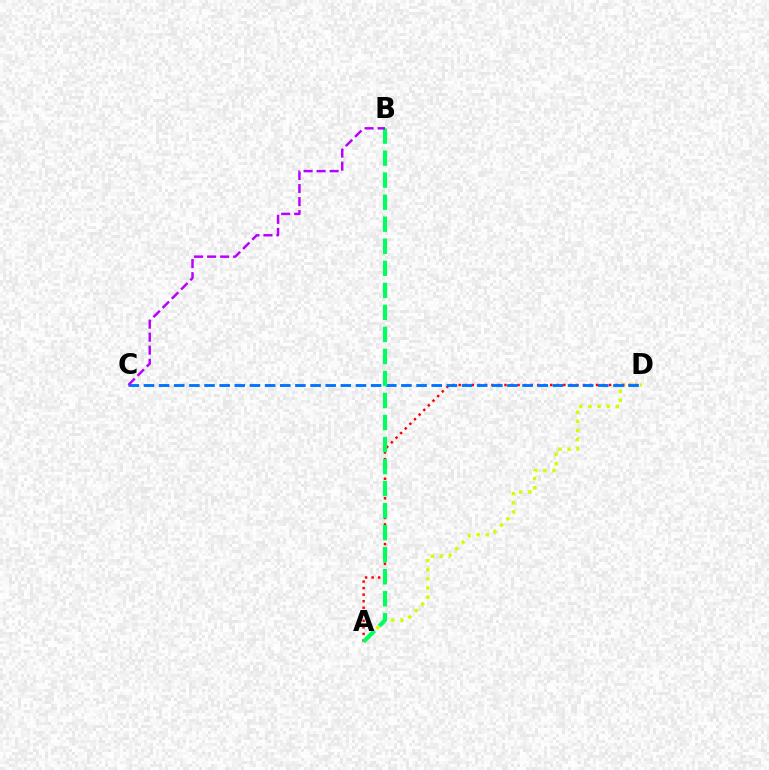{('A', 'D'): [{'color': '#d1ff00', 'line_style': 'dotted', 'thickness': 2.47}, {'color': '#ff0000', 'line_style': 'dotted', 'thickness': 1.78}], ('C', 'D'): [{'color': '#0074ff', 'line_style': 'dashed', 'thickness': 2.06}], ('A', 'B'): [{'color': '#00ff5c', 'line_style': 'dashed', 'thickness': 2.99}], ('B', 'C'): [{'color': '#b900ff', 'line_style': 'dashed', 'thickness': 1.77}]}